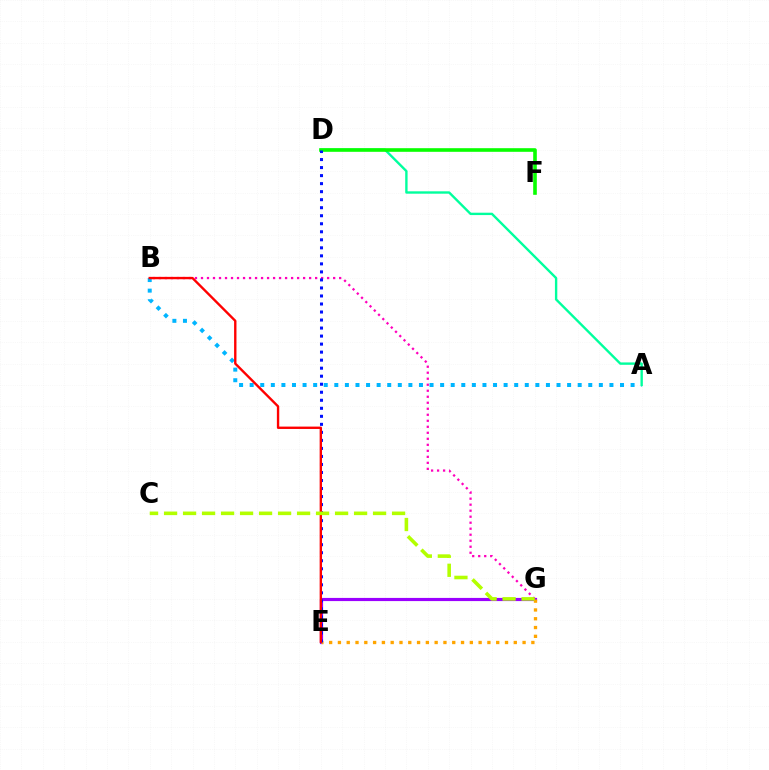{('E', 'G'): [{'color': '#9b00ff', 'line_style': 'solid', 'thickness': 2.28}, {'color': '#ffa500', 'line_style': 'dotted', 'thickness': 2.39}], ('A', 'B'): [{'color': '#00b5ff', 'line_style': 'dotted', 'thickness': 2.87}], ('A', 'D'): [{'color': '#00ff9d', 'line_style': 'solid', 'thickness': 1.71}], ('B', 'G'): [{'color': '#ff00bd', 'line_style': 'dotted', 'thickness': 1.63}], ('D', 'F'): [{'color': '#08ff00', 'line_style': 'solid', 'thickness': 2.6}], ('D', 'E'): [{'color': '#0010ff', 'line_style': 'dotted', 'thickness': 2.18}], ('B', 'E'): [{'color': '#ff0000', 'line_style': 'solid', 'thickness': 1.71}], ('C', 'G'): [{'color': '#b3ff00', 'line_style': 'dashed', 'thickness': 2.58}]}